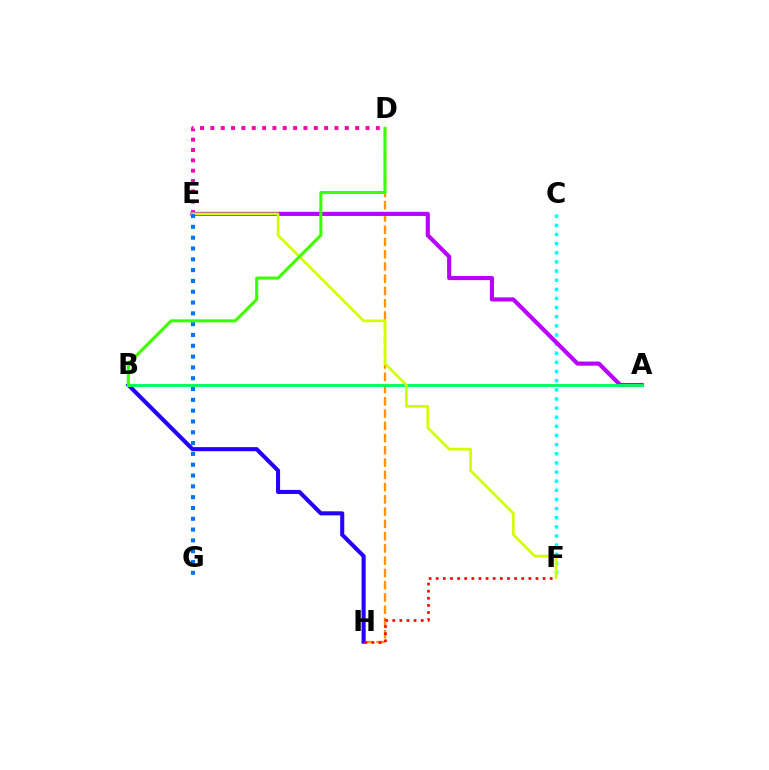{('D', 'H'): [{'color': '#ff9400', 'line_style': 'dashed', 'thickness': 1.67}], ('B', 'H'): [{'color': '#2500ff', 'line_style': 'solid', 'thickness': 2.94}], ('D', 'E'): [{'color': '#ff00ac', 'line_style': 'dotted', 'thickness': 2.81}], ('C', 'F'): [{'color': '#00fff6', 'line_style': 'dotted', 'thickness': 2.48}], ('F', 'H'): [{'color': '#ff0000', 'line_style': 'dotted', 'thickness': 1.94}], ('A', 'E'): [{'color': '#b900ff', 'line_style': 'solid', 'thickness': 2.97}], ('A', 'B'): [{'color': '#00ff5c', 'line_style': 'solid', 'thickness': 2.06}], ('E', 'F'): [{'color': '#d1ff00', 'line_style': 'solid', 'thickness': 1.96}], ('E', 'G'): [{'color': '#0074ff', 'line_style': 'dotted', 'thickness': 2.94}], ('B', 'D'): [{'color': '#3dff00', 'line_style': 'solid', 'thickness': 2.19}]}